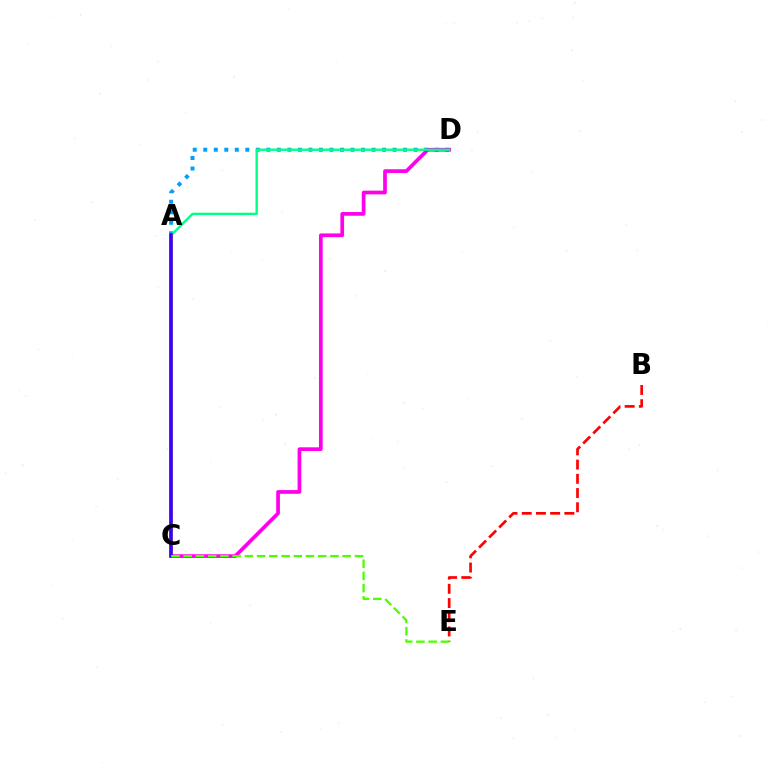{('A', 'D'): [{'color': '#009eff', 'line_style': 'dotted', 'thickness': 2.86}, {'color': '#00ff86', 'line_style': 'solid', 'thickness': 1.71}], ('B', 'E'): [{'color': '#ff0000', 'line_style': 'dashed', 'thickness': 1.93}], ('C', 'D'): [{'color': '#ff00ed', 'line_style': 'solid', 'thickness': 2.67}], ('A', 'C'): [{'color': '#ffd500', 'line_style': 'solid', 'thickness': 2.83}, {'color': '#3700ff', 'line_style': 'solid', 'thickness': 2.6}], ('C', 'E'): [{'color': '#4fff00', 'line_style': 'dashed', 'thickness': 1.66}]}